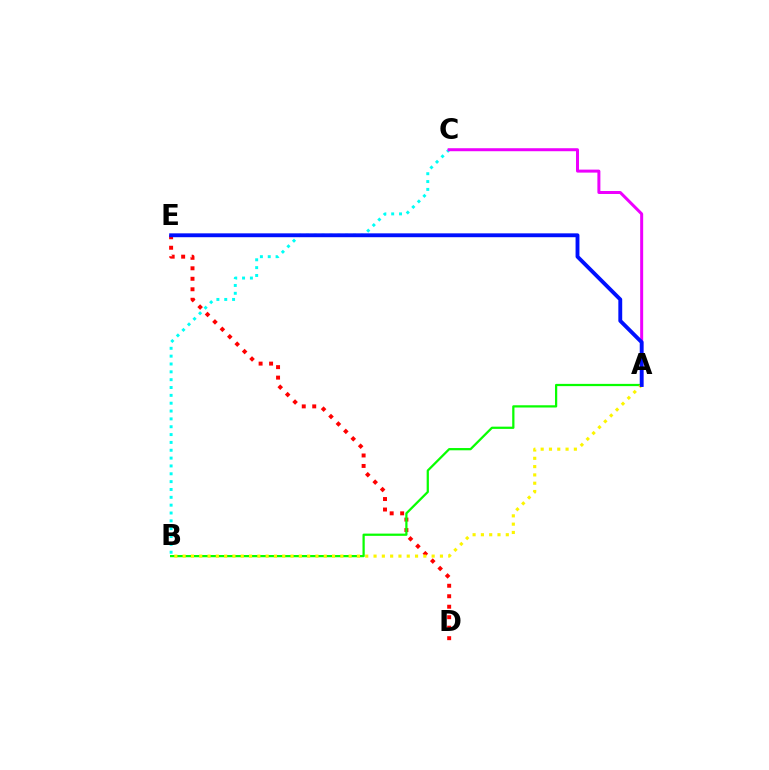{('D', 'E'): [{'color': '#ff0000', 'line_style': 'dotted', 'thickness': 2.85}], ('A', 'B'): [{'color': '#08ff00', 'line_style': 'solid', 'thickness': 1.62}, {'color': '#fcf500', 'line_style': 'dotted', 'thickness': 2.26}], ('B', 'C'): [{'color': '#00fff6', 'line_style': 'dotted', 'thickness': 2.13}], ('A', 'C'): [{'color': '#ee00ff', 'line_style': 'solid', 'thickness': 2.16}], ('A', 'E'): [{'color': '#0010ff', 'line_style': 'solid', 'thickness': 2.78}]}